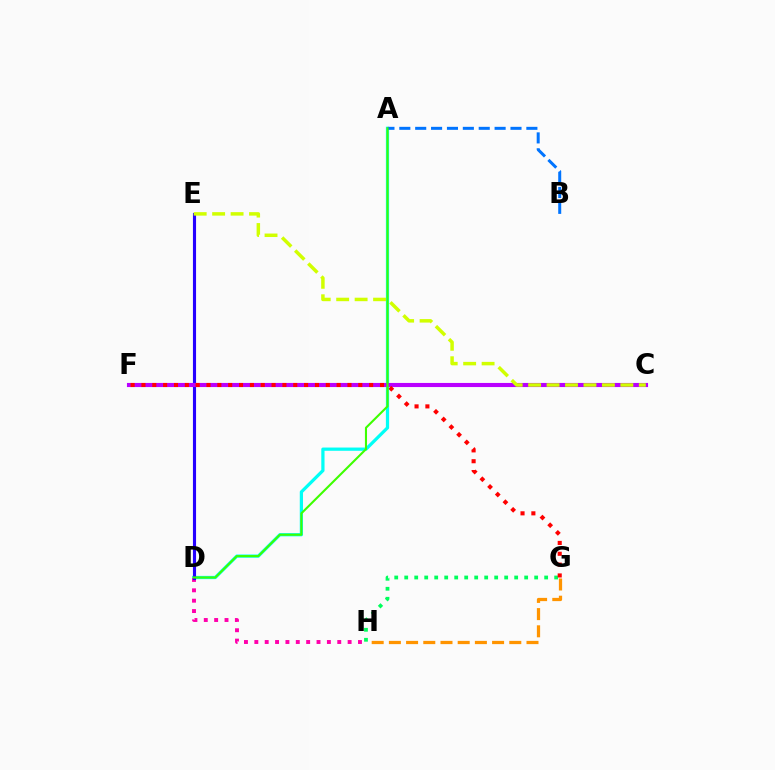{('G', 'H'): [{'color': '#00ff5c', 'line_style': 'dotted', 'thickness': 2.72}, {'color': '#ff9400', 'line_style': 'dashed', 'thickness': 2.34}], ('A', 'D'): [{'color': '#00fff6', 'line_style': 'solid', 'thickness': 2.33}, {'color': '#3dff00', 'line_style': 'solid', 'thickness': 1.51}], ('D', 'H'): [{'color': '#ff00ac', 'line_style': 'dotted', 'thickness': 2.82}], ('D', 'E'): [{'color': '#2500ff', 'line_style': 'solid', 'thickness': 2.25}], ('A', 'B'): [{'color': '#0074ff', 'line_style': 'dashed', 'thickness': 2.16}], ('C', 'F'): [{'color': '#b900ff', 'line_style': 'solid', 'thickness': 2.96}], ('F', 'G'): [{'color': '#ff0000', 'line_style': 'dotted', 'thickness': 2.95}], ('C', 'E'): [{'color': '#d1ff00', 'line_style': 'dashed', 'thickness': 2.51}]}